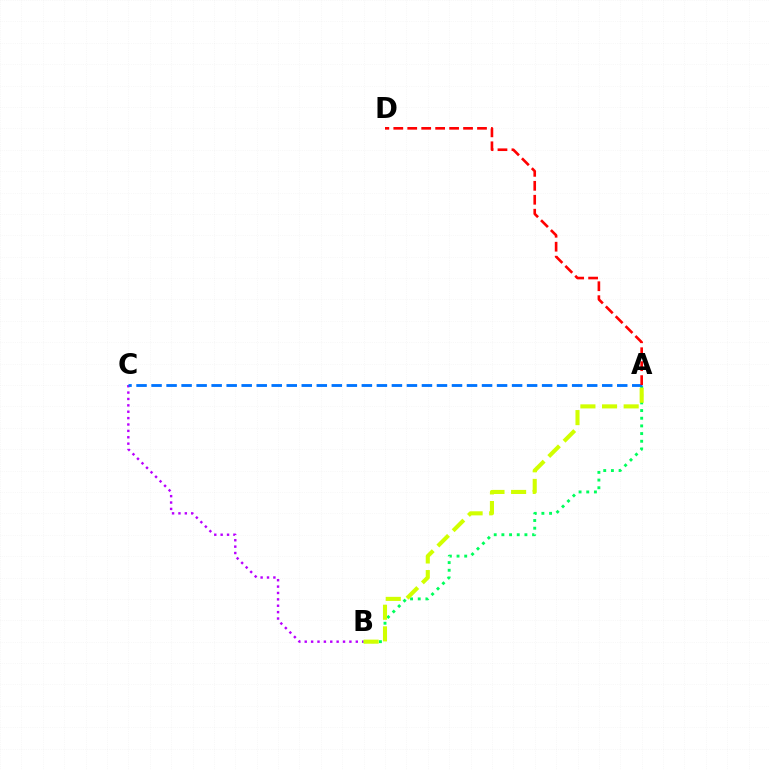{('B', 'C'): [{'color': '#b900ff', 'line_style': 'dotted', 'thickness': 1.73}], ('A', 'B'): [{'color': '#00ff5c', 'line_style': 'dotted', 'thickness': 2.08}, {'color': '#d1ff00', 'line_style': 'dashed', 'thickness': 2.94}], ('A', 'C'): [{'color': '#0074ff', 'line_style': 'dashed', 'thickness': 2.04}], ('A', 'D'): [{'color': '#ff0000', 'line_style': 'dashed', 'thickness': 1.9}]}